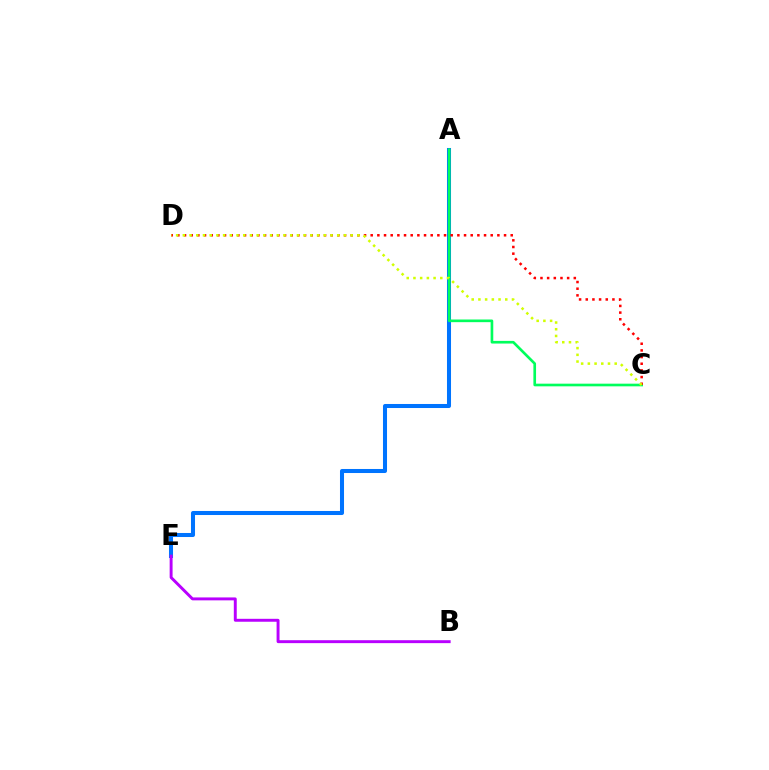{('A', 'E'): [{'color': '#0074ff', 'line_style': 'solid', 'thickness': 2.91}], ('A', 'C'): [{'color': '#00ff5c', 'line_style': 'solid', 'thickness': 1.91}], ('B', 'E'): [{'color': '#b900ff', 'line_style': 'solid', 'thickness': 2.11}], ('C', 'D'): [{'color': '#ff0000', 'line_style': 'dotted', 'thickness': 1.81}, {'color': '#d1ff00', 'line_style': 'dotted', 'thickness': 1.82}]}